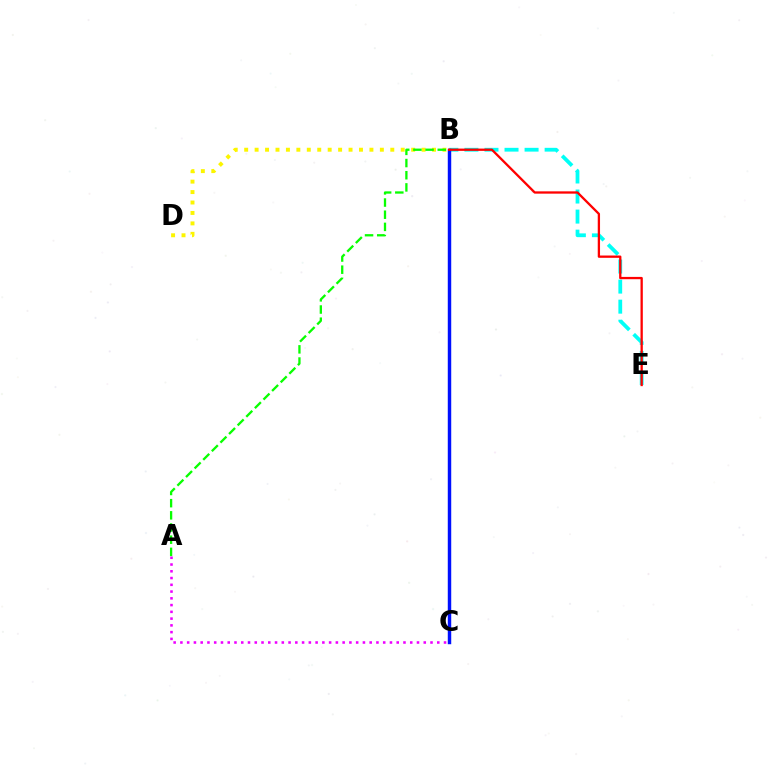{('B', 'E'): [{'color': '#00fff6', 'line_style': 'dashed', 'thickness': 2.72}, {'color': '#ff0000', 'line_style': 'solid', 'thickness': 1.65}], ('B', 'D'): [{'color': '#fcf500', 'line_style': 'dotted', 'thickness': 2.84}], ('A', 'B'): [{'color': '#08ff00', 'line_style': 'dashed', 'thickness': 1.65}], ('B', 'C'): [{'color': '#0010ff', 'line_style': 'solid', 'thickness': 2.48}], ('A', 'C'): [{'color': '#ee00ff', 'line_style': 'dotted', 'thickness': 1.84}]}